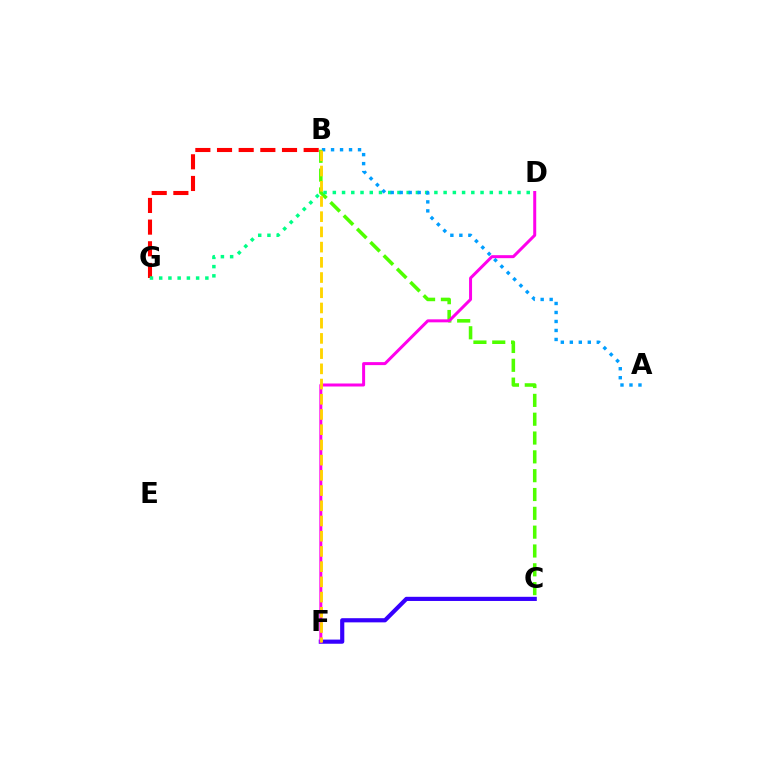{('B', 'G'): [{'color': '#ff0000', 'line_style': 'dashed', 'thickness': 2.94}], ('B', 'C'): [{'color': '#4fff00', 'line_style': 'dashed', 'thickness': 2.56}], ('D', 'G'): [{'color': '#00ff86', 'line_style': 'dotted', 'thickness': 2.51}], ('C', 'F'): [{'color': '#3700ff', 'line_style': 'solid', 'thickness': 2.99}], ('D', 'F'): [{'color': '#ff00ed', 'line_style': 'solid', 'thickness': 2.16}], ('A', 'B'): [{'color': '#009eff', 'line_style': 'dotted', 'thickness': 2.44}], ('B', 'F'): [{'color': '#ffd500', 'line_style': 'dashed', 'thickness': 2.07}]}